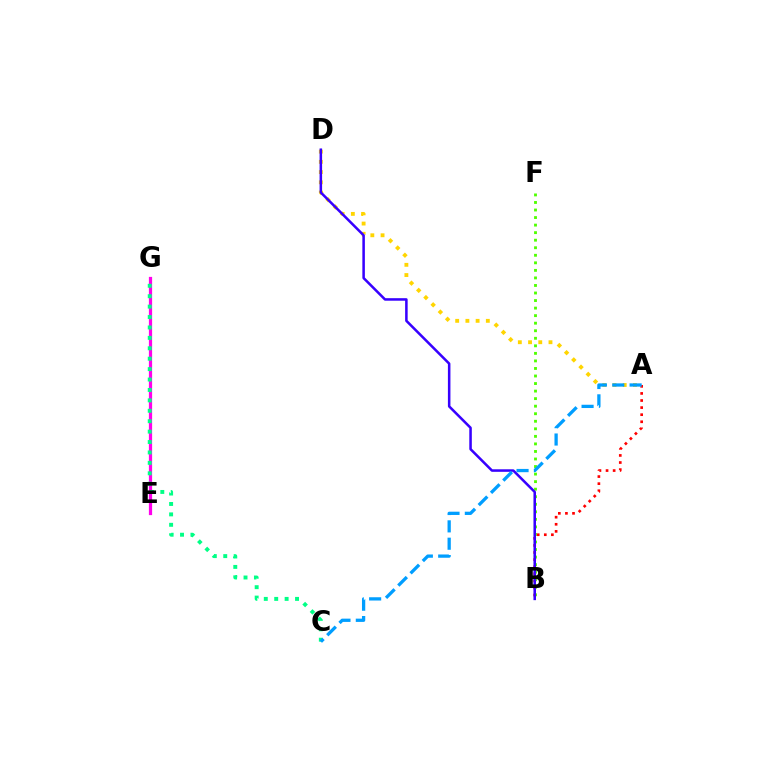{('E', 'G'): [{'color': '#ff00ed', 'line_style': 'solid', 'thickness': 2.32}], ('A', 'D'): [{'color': '#ffd500', 'line_style': 'dotted', 'thickness': 2.78}], ('B', 'F'): [{'color': '#4fff00', 'line_style': 'dotted', 'thickness': 2.05}], ('A', 'B'): [{'color': '#ff0000', 'line_style': 'dotted', 'thickness': 1.93}], ('C', 'G'): [{'color': '#00ff86', 'line_style': 'dotted', 'thickness': 2.83}], ('B', 'D'): [{'color': '#3700ff', 'line_style': 'solid', 'thickness': 1.82}], ('A', 'C'): [{'color': '#009eff', 'line_style': 'dashed', 'thickness': 2.36}]}